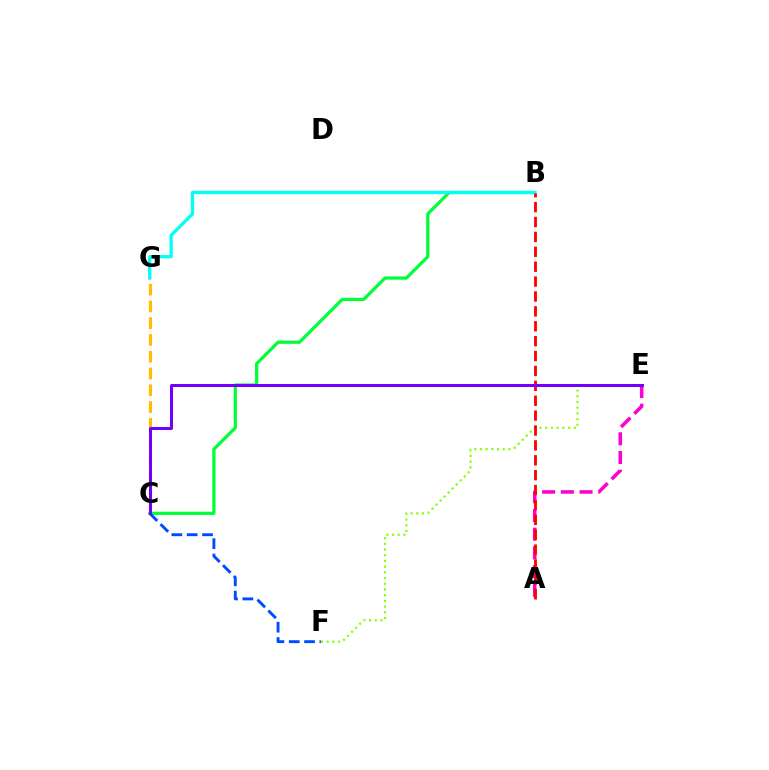{('A', 'E'): [{'color': '#ff00cf', 'line_style': 'dashed', 'thickness': 2.54}], ('B', 'C'): [{'color': '#00ff39', 'line_style': 'solid', 'thickness': 2.33}], ('E', 'F'): [{'color': '#84ff00', 'line_style': 'dotted', 'thickness': 1.55}], ('C', 'F'): [{'color': '#004bff', 'line_style': 'dashed', 'thickness': 2.08}], ('B', 'G'): [{'color': '#00fff6', 'line_style': 'solid', 'thickness': 2.35}], ('A', 'B'): [{'color': '#ff0000', 'line_style': 'dashed', 'thickness': 2.02}], ('C', 'G'): [{'color': '#ffbd00', 'line_style': 'dashed', 'thickness': 2.28}], ('C', 'E'): [{'color': '#7200ff', 'line_style': 'solid', 'thickness': 2.16}]}